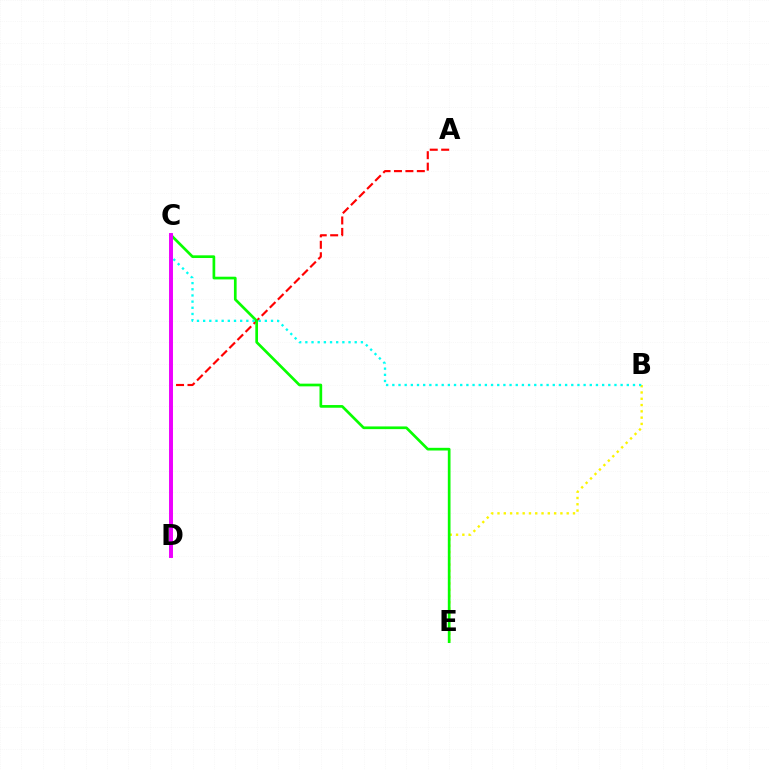{('B', 'E'): [{'color': '#fcf500', 'line_style': 'dotted', 'thickness': 1.71}], ('A', 'D'): [{'color': '#ff0000', 'line_style': 'dashed', 'thickness': 1.55}], ('C', 'D'): [{'color': '#0010ff', 'line_style': 'dashed', 'thickness': 1.62}, {'color': '#ee00ff', 'line_style': 'solid', 'thickness': 2.84}], ('C', 'E'): [{'color': '#08ff00', 'line_style': 'solid', 'thickness': 1.94}], ('B', 'C'): [{'color': '#00fff6', 'line_style': 'dotted', 'thickness': 1.68}]}